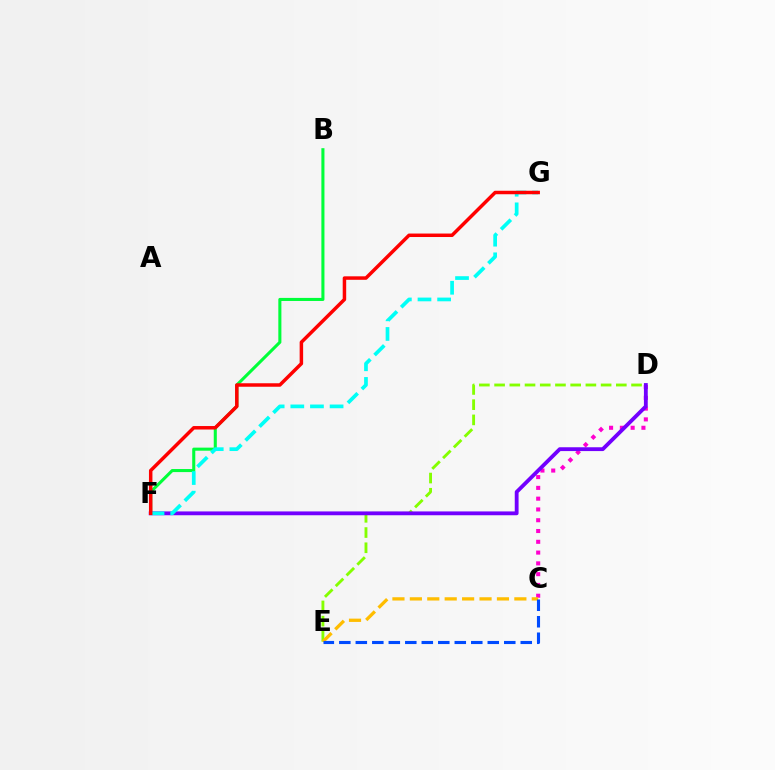{('C', 'D'): [{'color': '#ff00cf', 'line_style': 'dotted', 'thickness': 2.93}], ('D', 'E'): [{'color': '#84ff00', 'line_style': 'dashed', 'thickness': 2.07}], ('B', 'F'): [{'color': '#00ff39', 'line_style': 'solid', 'thickness': 2.21}], ('C', 'E'): [{'color': '#ffbd00', 'line_style': 'dashed', 'thickness': 2.37}, {'color': '#004bff', 'line_style': 'dashed', 'thickness': 2.24}], ('D', 'F'): [{'color': '#7200ff', 'line_style': 'solid', 'thickness': 2.75}], ('F', 'G'): [{'color': '#00fff6', 'line_style': 'dashed', 'thickness': 2.67}, {'color': '#ff0000', 'line_style': 'solid', 'thickness': 2.51}]}